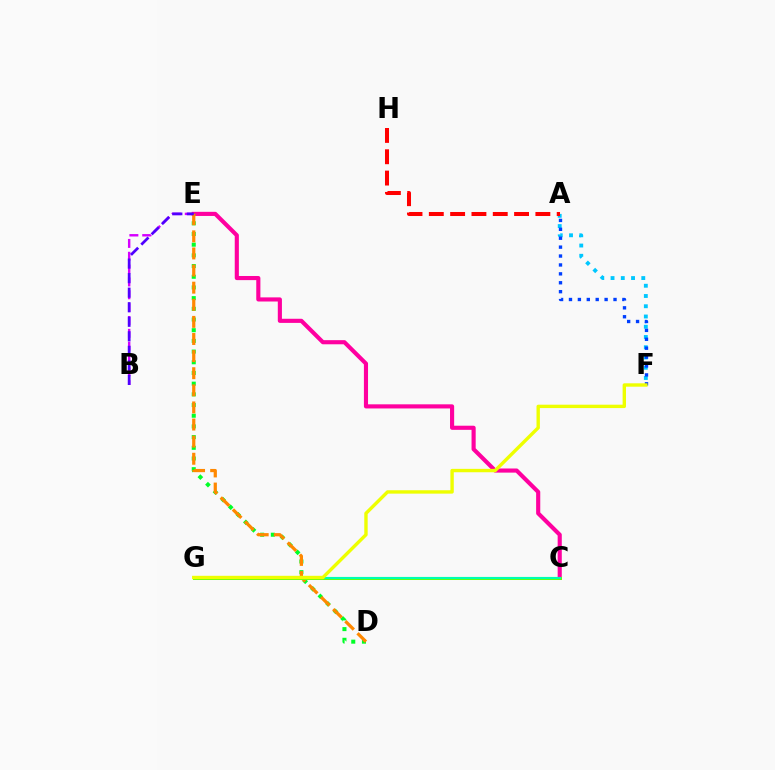{('B', 'E'): [{'color': '#d600ff', 'line_style': 'dashed', 'thickness': 1.74}, {'color': '#4f00ff', 'line_style': 'dashed', 'thickness': 1.98}], ('C', 'E'): [{'color': '#ff00a0', 'line_style': 'solid', 'thickness': 2.97}], ('D', 'E'): [{'color': '#00ff27', 'line_style': 'dotted', 'thickness': 2.9}, {'color': '#ff8800', 'line_style': 'dashed', 'thickness': 2.32}], ('C', 'G'): [{'color': '#66ff00', 'line_style': 'solid', 'thickness': 2.13}, {'color': '#00ffaf', 'line_style': 'solid', 'thickness': 1.54}], ('A', 'F'): [{'color': '#00c7ff', 'line_style': 'dotted', 'thickness': 2.78}, {'color': '#003fff', 'line_style': 'dotted', 'thickness': 2.42}], ('A', 'H'): [{'color': '#ff0000', 'line_style': 'dashed', 'thickness': 2.9}], ('F', 'G'): [{'color': '#eeff00', 'line_style': 'solid', 'thickness': 2.44}]}